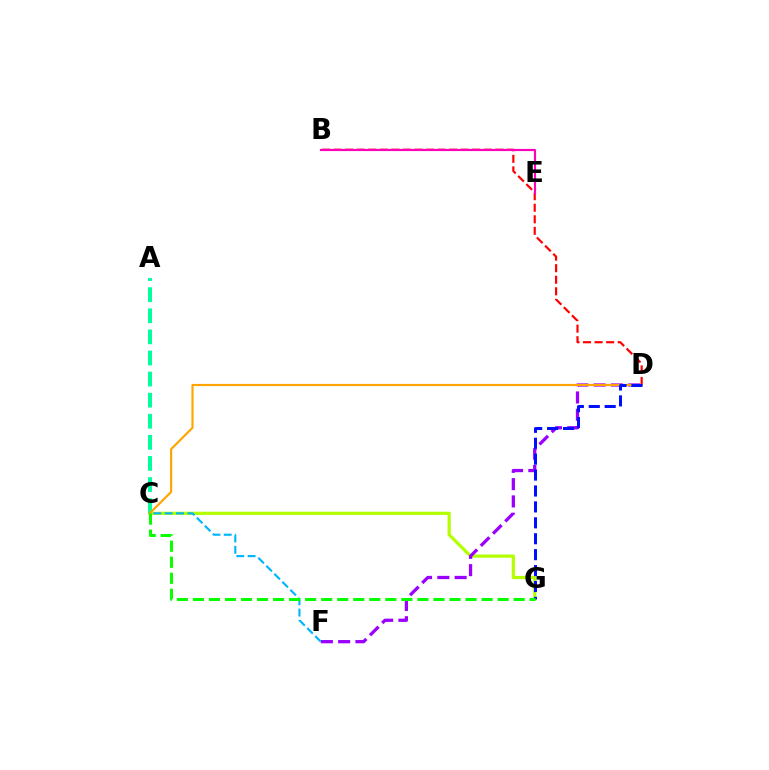{('B', 'D'): [{'color': '#ff0000', 'line_style': 'dashed', 'thickness': 1.57}], ('B', 'E'): [{'color': '#ff00bd', 'line_style': 'solid', 'thickness': 1.55}], ('C', 'G'): [{'color': '#b3ff00', 'line_style': 'solid', 'thickness': 2.31}, {'color': '#08ff00', 'line_style': 'dashed', 'thickness': 2.18}], ('D', 'F'): [{'color': '#9b00ff', 'line_style': 'dashed', 'thickness': 2.35}], ('A', 'C'): [{'color': '#00ff9d', 'line_style': 'dashed', 'thickness': 2.87}], ('C', 'D'): [{'color': '#ffa500', 'line_style': 'solid', 'thickness': 1.56}], ('D', 'G'): [{'color': '#0010ff', 'line_style': 'dashed', 'thickness': 2.16}], ('C', 'F'): [{'color': '#00b5ff', 'line_style': 'dashed', 'thickness': 1.54}]}